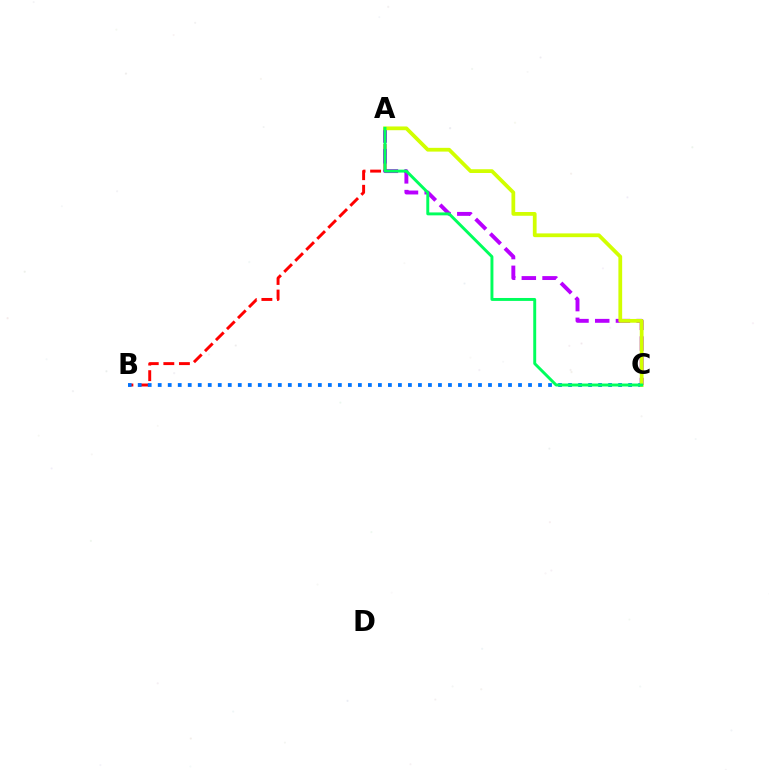{('A', 'B'): [{'color': '#ff0000', 'line_style': 'dashed', 'thickness': 2.12}], ('A', 'C'): [{'color': '#b900ff', 'line_style': 'dashed', 'thickness': 2.82}, {'color': '#d1ff00', 'line_style': 'solid', 'thickness': 2.7}, {'color': '#00ff5c', 'line_style': 'solid', 'thickness': 2.11}], ('B', 'C'): [{'color': '#0074ff', 'line_style': 'dotted', 'thickness': 2.72}]}